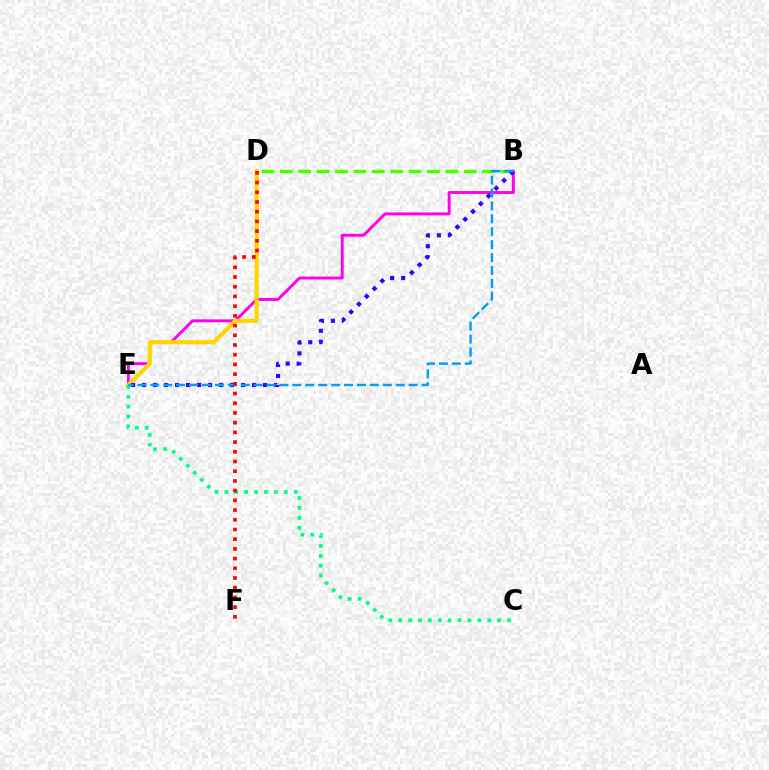{('B', 'E'): [{'color': '#ff00ed', 'line_style': 'solid', 'thickness': 2.1}, {'color': '#3700ff', 'line_style': 'dotted', 'thickness': 2.99}, {'color': '#009eff', 'line_style': 'dashed', 'thickness': 1.75}], ('B', 'D'): [{'color': '#4fff00', 'line_style': 'dashed', 'thickness': 2.5}], ('D', 'E'): [{'color': '#ffd500', 'line_style': 'solid', 'thickness': 2.96}], ('C', 'E'): [{'color': '#00ff86', 'line_style': 'dotted', 'thickness': 2.69}], ('D', 'F'): [{'color': '#ff0000', 'line_style': 'dotted', 'thickness': 2.64}]}